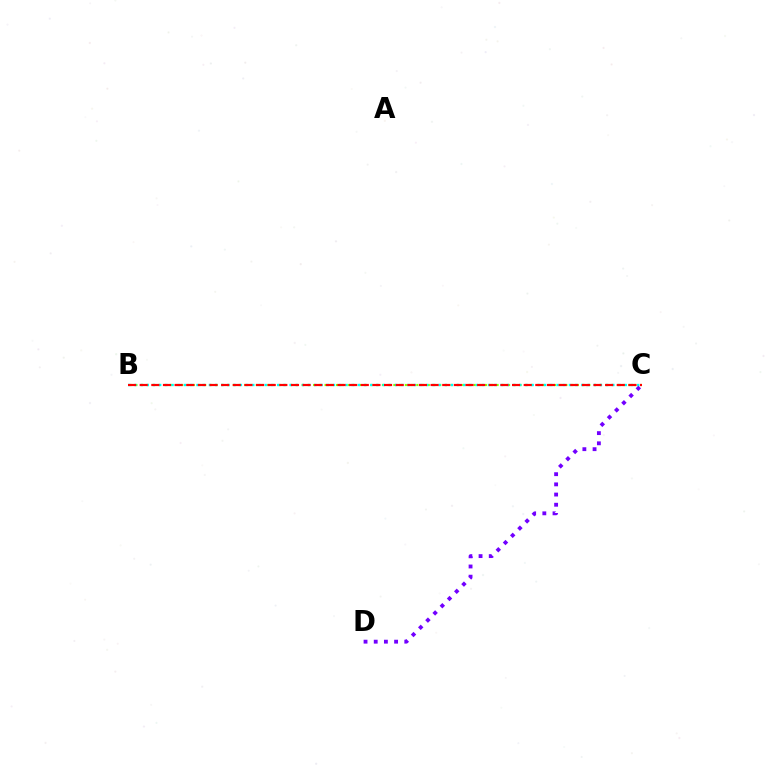{('B', 'C'): [{'color': '#84ff00', 'line_style': 'dotted', 'thickness': 1.56}, {'color': '#00fff6', 'line_style': 'dotted', 'thickness': 1.69}, {'color': '#ff0000', 'line_style': 'dashed', 'thickness': 1.58}], ('C', 'D'): [{'color': '#7200ff', 'line_style': 'dotted', 'thickness': 2.77}]}